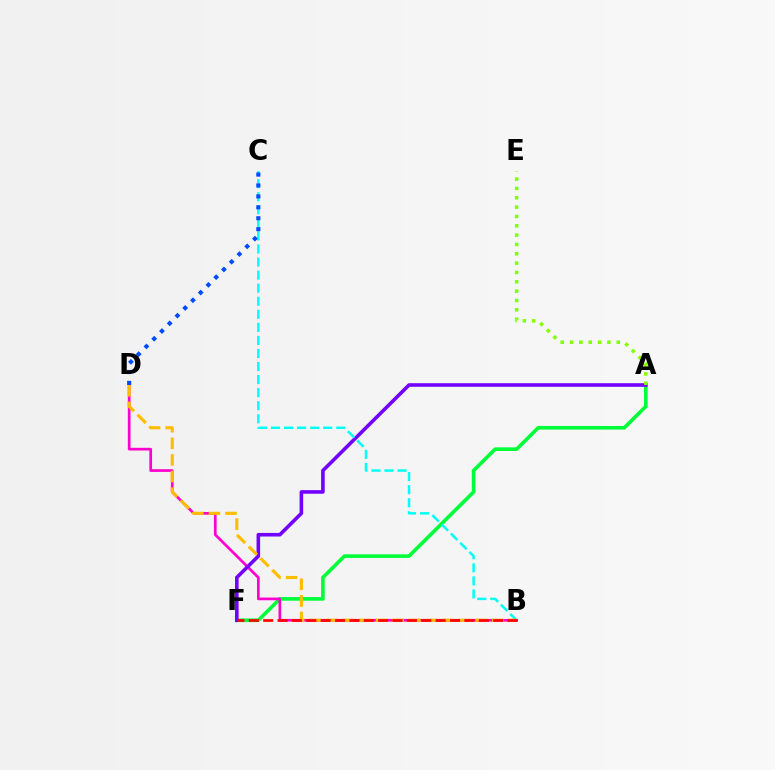{('A', 'F'): [{'color': '#00ff39', 'line_style': 'solid', 'thickness': 2.61}, {'color': '#7200ff', 'line_style': 'solid', 'thickness': 2.58}], ('B', 'D'): [{'color': '#ff00cf', 'line_style': 'solid', 'thickness': 1.94}, {'color': '#ffbd00', 'line_style': 'dashed', 'thickness': 2.26}], ('A', 'E'): [{'color': '#84ff00', 'line_style': 'dotted', 'thickness': 2.54}], ('B', 'C'): [{'color': '#00fff6', 'line_style': 'dashed', 'thickness': 1.77}], ('B', 'F'): [{'color': '#ff0000', 'line_style': 'dashed', 'thickness': 1.95}], ('C', 'D'): [{'color': '#004bff', 'line_style': 'dotted', 'thickness': 2.97}]}